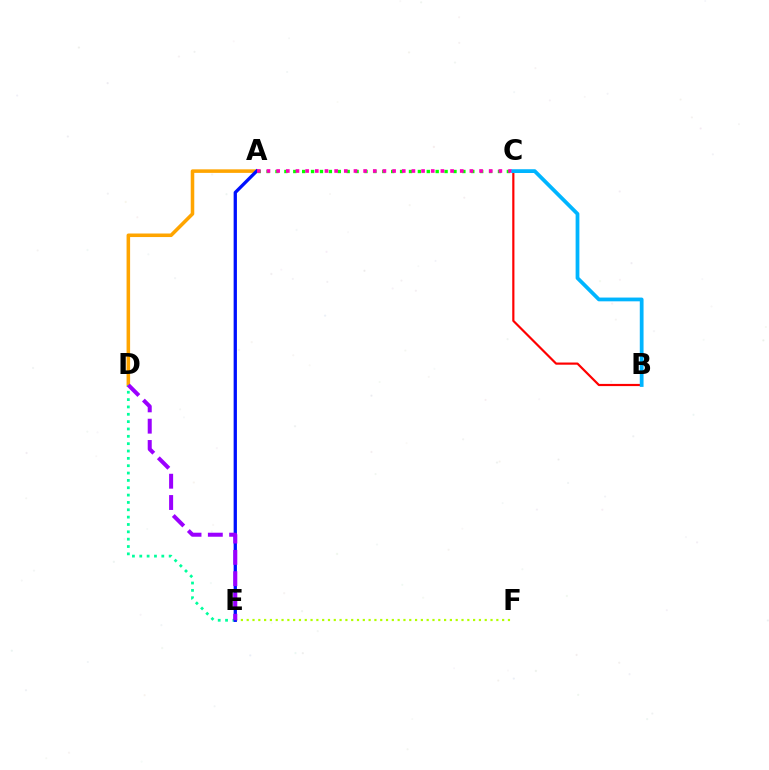{('A', 'D'): [{'color': '#ffa500', 'line_style': 'solid', 'thickness': 2.55}], ('A', 'C'): [{'color': '#08ff00', 'line_style': 'dotted', 'thickness': 2.42}, {'color': '#ff00bd', 'line_style': 'dotted', 'thickness': 2.63}], ('E', 'F'): [{'color': '#b3ff00', 'line_style': 'dotted', 'thickness': 1.58}], ('D', 'E'): [{'color': '#00ff9d', 'line_style': 'dotted', 'thickness': 2.0}, {'color': '#9b00ff', 'line_style': 'dashed', 'thickness': 2.89}], ('A', 'E'): [{'color': '#0010ff', 'line_style': 'solid', 'thickness': 2.37}], ('B', 'C'): [{'color': '#ff0000', 'line_style': 'solid', 'thickness': 1.57}, {'color': '#00b5ff', 'line_style': 'solid', 'thickness': 2.71}]}